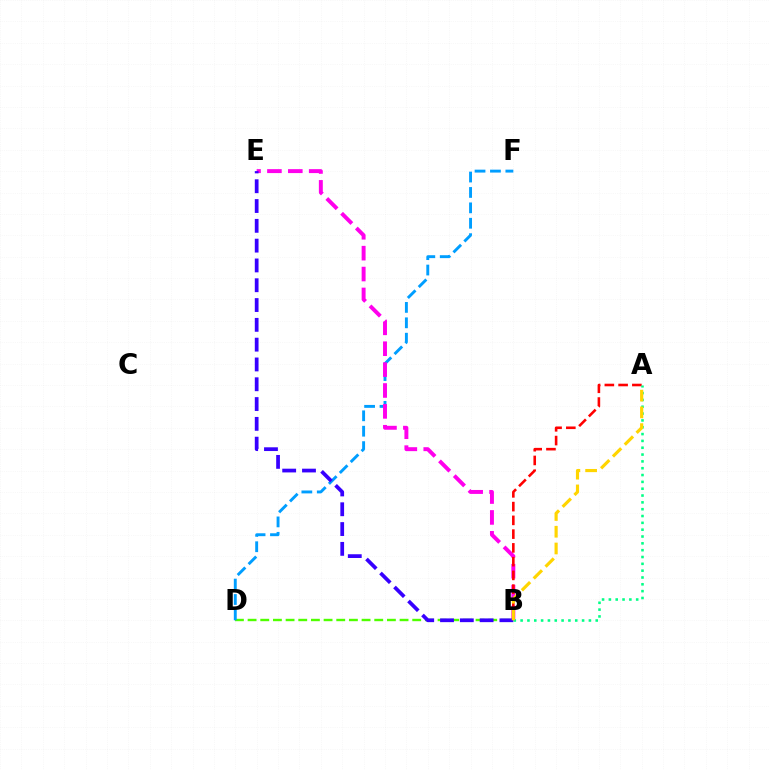{('B', 'D'): [{'color': '#4fff00', 'line_style': 'dashed', 'thickness': 1.72}], ('D', 'F'): [{'color': '#009eff', 'line_style': 'dashed', 'thickness': 2.09}], ('B', 'E'): [{'color': '#ff00ed', 'line_style': 'dashed', 'thickness': 2.84}, {'color': '#3700ff', 'line_style': 'dashed', 'thickness': 2.69}], ('A', 'B'): [{'color': '#ff0000', 'line_style': 'dashed', 'thickness': 1.87}, {'color': '#00ff86', 'line_style': 'dotted', 'thickness': 1.86}, {'color': '#ffd500', 'line_style': 'dashed', 'thickness': 2.27}]}